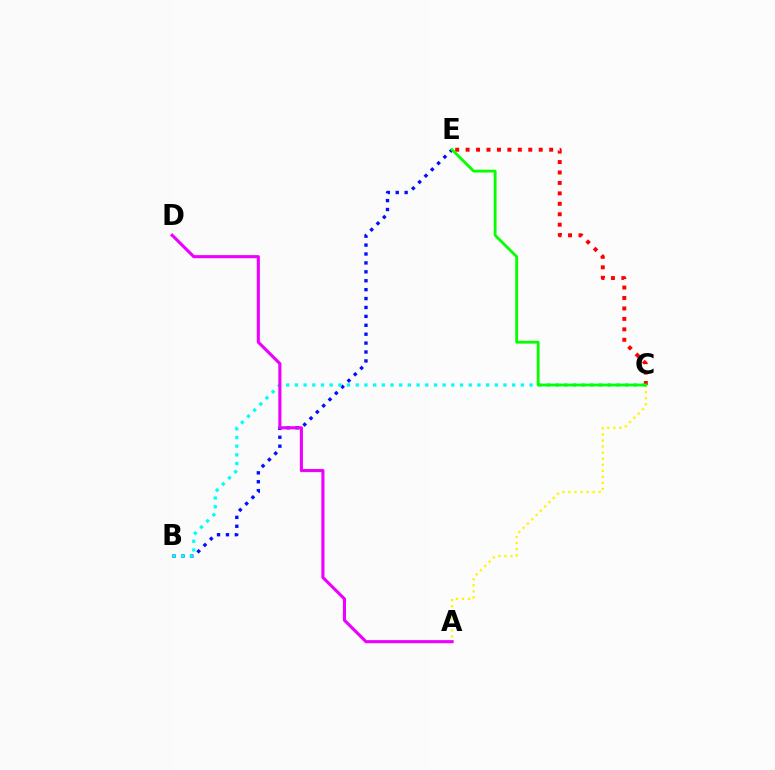{('B', 'E'): [{'color': '#0010ff', 'line_style': 'dotted', 'thickness': 2.42}], ('A', 'C'): [{'color': '#fcf500', 'line_style': 'dotted', 'thickness': 1.65}], ('B', 'C'): [{'color': '#00fff6', 'line_style': 'dotted', 'thickness': 2.36}], ('C', 'E'): [{'color': '#ff0000', 'line_style': 'dotted', 'thickness': 2.84}, {'color': '#08ff00', 'line_style': 'solid', 'thickness': 2.05}], ('A', 'D'): [{'color': '#ee00ff', 'line_style': 'solid', 'thickness': 2.23}]}